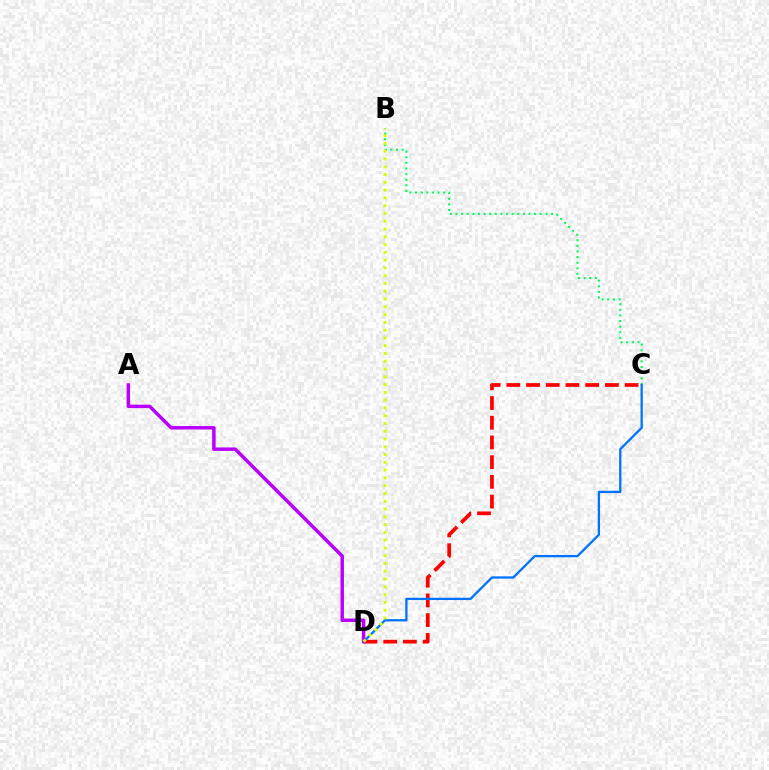{('C', 'D'): [{'color': '#ff0000', 'line_style': 'dashed', 'thickness': 2.68}, {'color': '#0074ff', 'line_style': 'solid', 'thickness': 1.65}], ('B', 'C'): [{'color': '#00ff5c', 'line_style': 'dotted', 'thickness': 1.53}], ('A', 'D'): [{'color': '#b900ff', 'line_style': 'solid', 'thickness': 2.49}], ('B', 'D'): [{'color': '#d1ff00', 'line_style': 'dotted', 'thickness': 2.11}]}